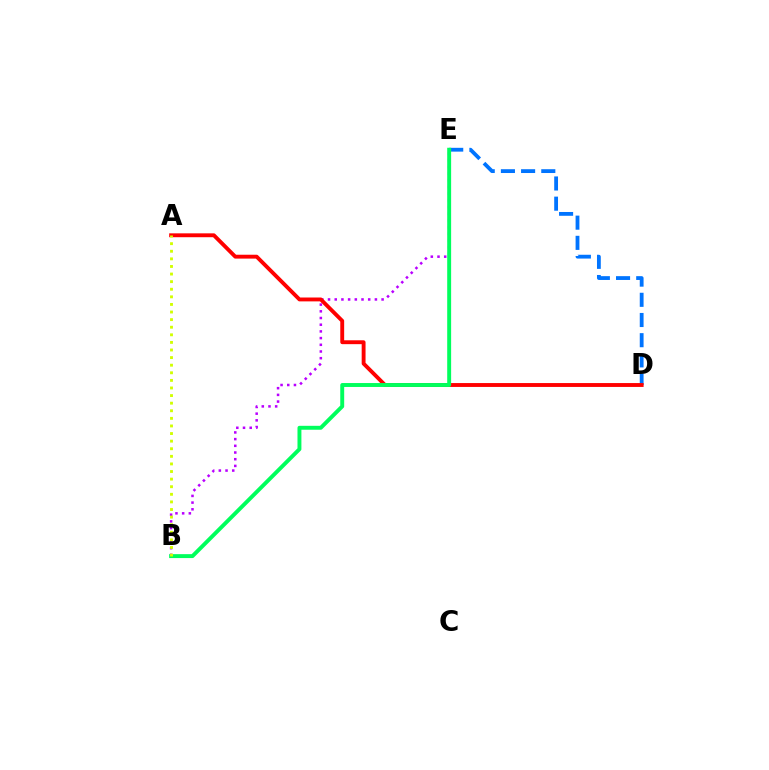{('B', 'E'): [{'color': '#b900ff', 'line_style': 'dotted', 'thickness': 1.82}, {'color': '#00ff5c', 'line_style': 'solid', 'thickness': 2.82}], ('D', 'E'): [{'color': '#0074ff', 'line_style': 'dashed', 'thickness': 2.74}], ('A', 'D'): [{'color': '#ff0000', 'line_style': 'solid', 'thickness': 2.79}], ('A', 'B'): [{'color': '#d1ff00', 'line_style': 'dotted', 'thickness': 2.06}]}